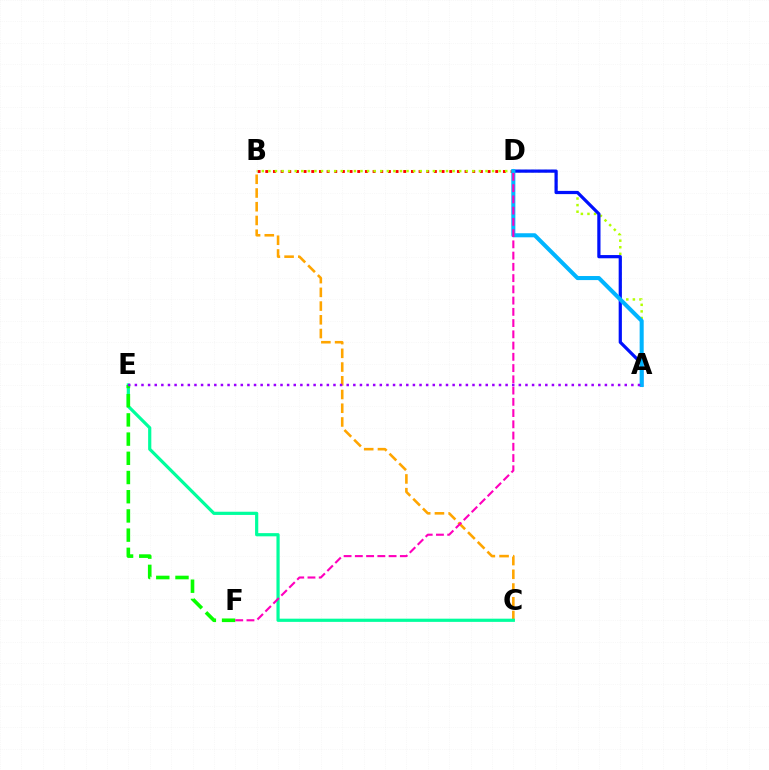{('B', 'D'): [{'color': '#ff0000', 'line_style': 'dotted', 'thickness': 2.08}], ('A', 'B'): [{'color': '#b3ff00', 'line_style': 'dotted', 'thickness': 1.79}], ('A', 'D'): [{'color': '#0010ff', 'line_style': 'solid', 'thickness': 2.32}, {'color': '#00b5ff', 'line_style': 'solid', 'thickness': 2.93}], ('B', 'C'): [{'color': '#ffa500', 'line_style': 'dashed', 'thickness': 1.86}], ('C', 'E'): [{'color': '#00ff9d', 'line_style': 'solid', 'thickness': 2.3}], ('E', 'F'): [{'color': '#08ff00', 'line_style': 'dashed', 'thickness': 2.61}], ('D', 'F'): [{'color': '#ff00bd', 'line_style': 'dashed', 'thickness': 1.53}], ('A', 'E'): [{'color': '#9b00ff', 'line_style': 'dotted', 'thickness': 1.8}]}